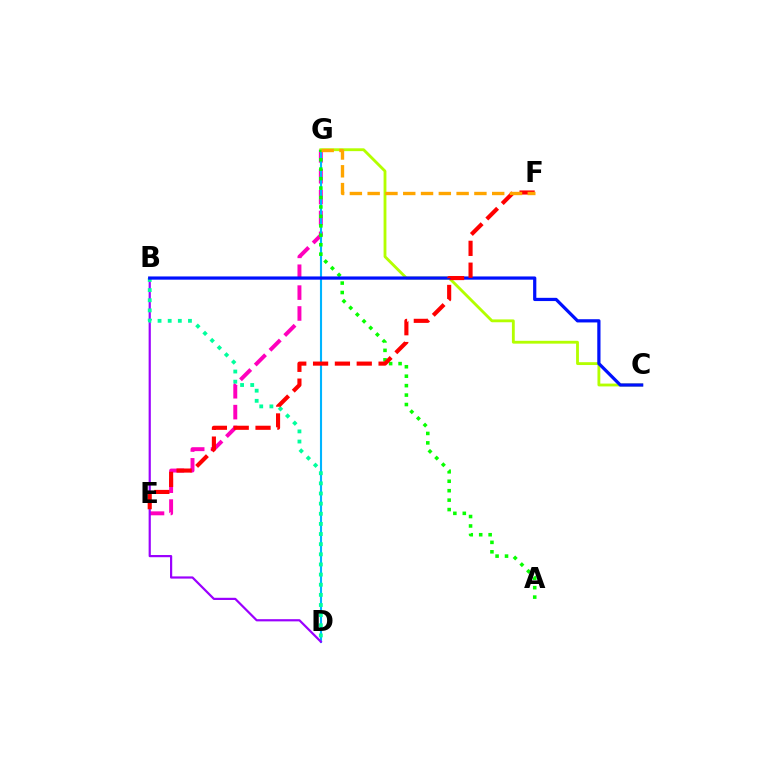{('E', 'G'): [{'color': '#ff00bd', 'line_style': 'dashed', 'thickness': 2.84}], ('D', 'G'): [{'color': '#00b5ff', 'line_style': 'solid', 'thickness': 1.52}], ('C', 'G'): [{'color': '#b3ff00', 'line_style': 'solid', 'thickness': 2.04}], ('B', 'D'): [{'color': '#9b00ff', 'line_style': 'solid', 'thickness': 1.58}, {'color': '#00ff9d', 'line_style': 'dotted', 'thickness': 2.75}], ('A', 'G'): [{'color': '#08ff00', 'line_style': 'dotted', 'thickness': 2.57}], ('B', 'C'): [{'color': '#0010ff', 'line_style': 'solid', 'thickness': 2.32}], ('E', 'F'): [{'color': '#ff0000', 'line_style': 'dashed', 'thickness': 2.97}], ('F', 'G'): [{'color': '#ffa500', 'line_style': 'dashed', 'thickness': 2.42}]}